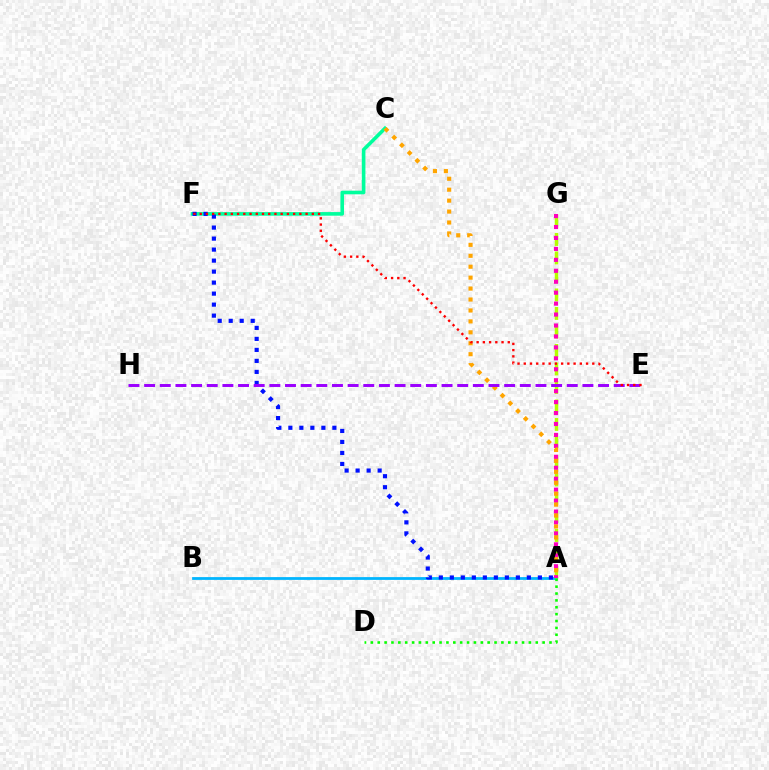{('C', 'F'): [{'color': '#00ff9d', 'line_style': 'solid', 'thickness': 2.6}], ('A', 'B'): [{'color': '#00b5ff', 'line_style': 'solid', 'thickness': 2.0}], ('A', 'G'): [{'color': '#b3ff00', 'line_style': 'dashed', 'thickness': 2.51}, {'color': '#ff00bd', 'line_style': 'dotted', 'thickness': 2.97}], ('A', 'F'): [{'color': '#0010ff', 'line_style': 'dotted', 'thickness': 2.99}], ('A', 'C'): [{'color': '#ffa500', 'line_style': 'dotted', 'thickness': 2.97}], ('A', 'D'): [{'color': '#08ff00', 'line_style': 'dotted', 'thickness': 1.87}], ('E', 'H'): [{'color': '#9b00ff', 'line_style': 'dashed', 'thickness': 2.13}], ('E', 'F'): [{'color': '#ff0000', 'line_style': 'dotted', 'thickness': 1.69}]}